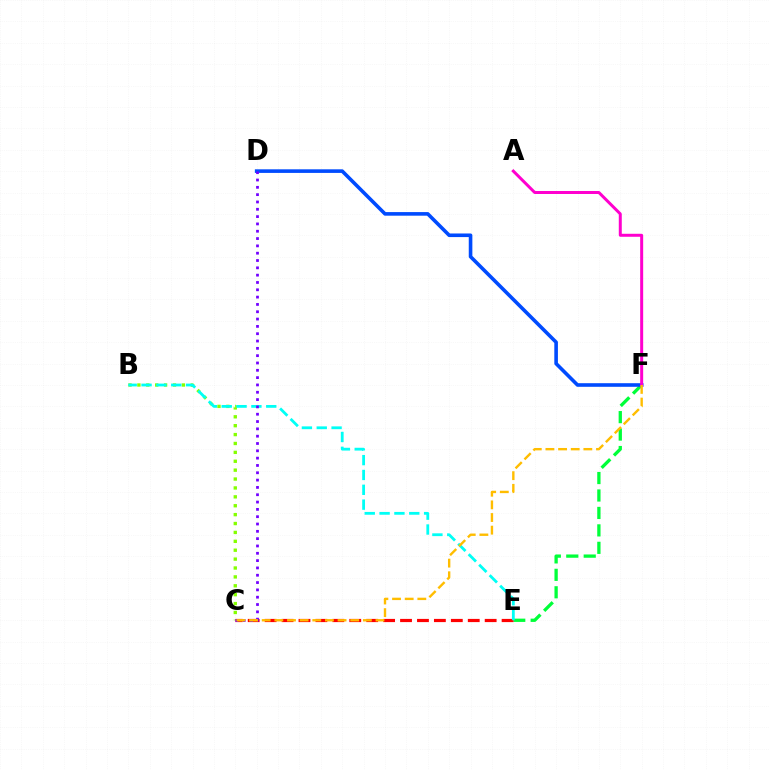{('E', 'F'): [{'color': '#00ff39', 'line_style': 'dashed', 'thickness': 2.37}], ('B', 'C'): [{'color': '#84ff00', 'line_style': 'dotted', 'thickness': 2.42}], ('D', 'F'): [{'color': '#004bff', 'line_style': 'solid', 'thickness': 2.6}], ('C', 'E'): [{'color': '#ff0000', 'line_style': 'dashed', 'thickness': 2.3}], ('A', 'F'): [{'color': '#ff00cf', 'line_style': 'solid', 'thickness': 2.15}], ('B', 'E'): [{'color': '#00fff6', 'line_style': 'dashed', 'thickness': 2.02}], ('C', 'D'): [{'color': '#7200ff', 'line_style': 'dotted', 'thickness': 1.99}], ('C', 'F'): [{'color': '#ffbd00', 'line_style': 'dashed', 'thickness': 1.72}]}